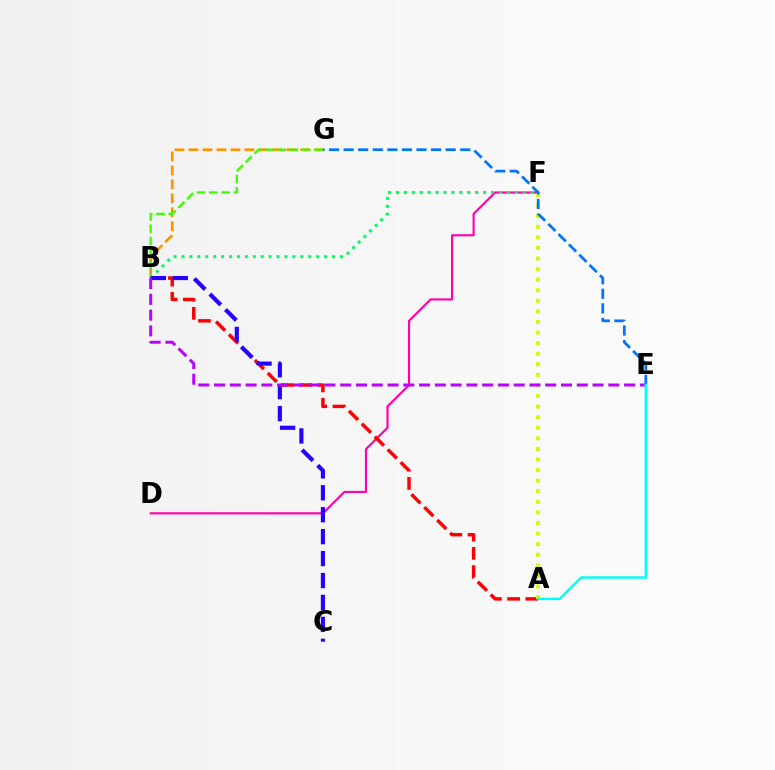{('D', 'F'): [{'color': '#ff00ac', 'line_style': 'solid', 'thickness': 1.54}], ('B', 'G'): [{'color': '#ff9400', 'line_style': 'dashed', 'thickness': 1.9}, {'color': '#3dff00', 'line_style': 'dashed', 'thickness': 1.67}], ('A', 'B'): [{'color': '#ff0000', 'line_style': 'dashed', 'thickness': 2.48}], ('A', 'F'): [{'color': '#d1ff00', 'line_style': 'dotted', 'thickness': 2.87}], ('E', 'G'): [{'color': '#0074ff', 'line_style': 'dashed', 'thickness': 1.98}], ('B', 'F'): [{'color': '#00ff5c', 'line_style': 'dotted', 'thickness': 2.15}], ('B', 'C'): [{'color': '#2500ff', 'line_style': 'dashed', 'thickness': 2.98}], ('B', 'E'): [{'color': '#b900ff', 'line_style': 'dashed', 'thickness': 2.14}], ('A', 'E'): [{'color': '#00fff6', 'line_style': 'solid', 'thickness': 1.76}]}